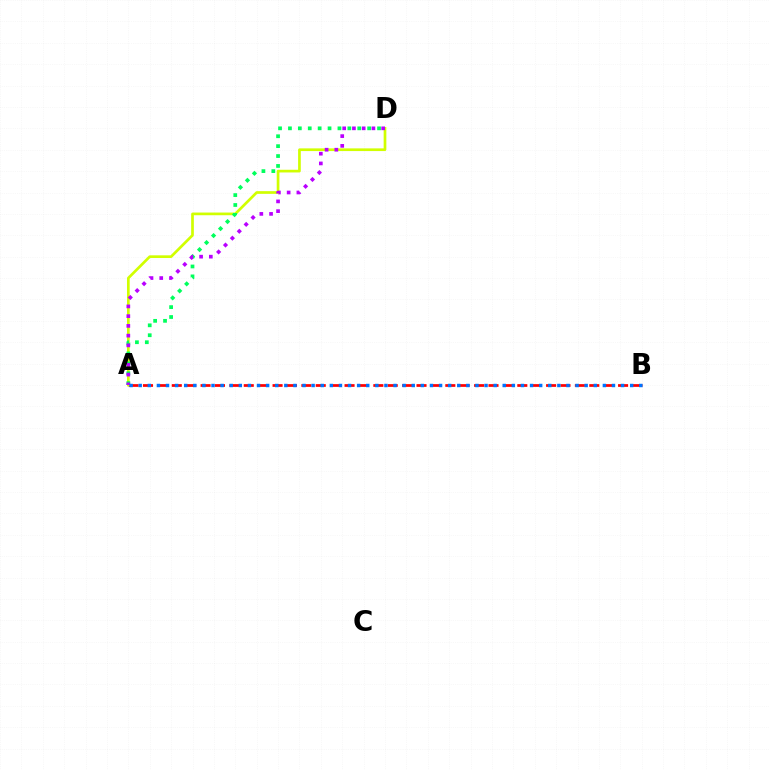{('A', 'B'): [{'color': '#ff0000', 'line_style': 'dashed', 'thickness': 1.96}, {'color': '#0074ff', 'line_style': 'dotted', 'thickness': 2.47}], ('A', 'D'): [{'color': '#d1ff00', 'line_style': 'solid', 'thickness': 1.94}, {'color': '#00ff5c', 'line_style': 'dotted', 'thickness': 2.69}, {'color': '#b900ff', 'line_style': 'dotted', 'thickness': 2.65}]}